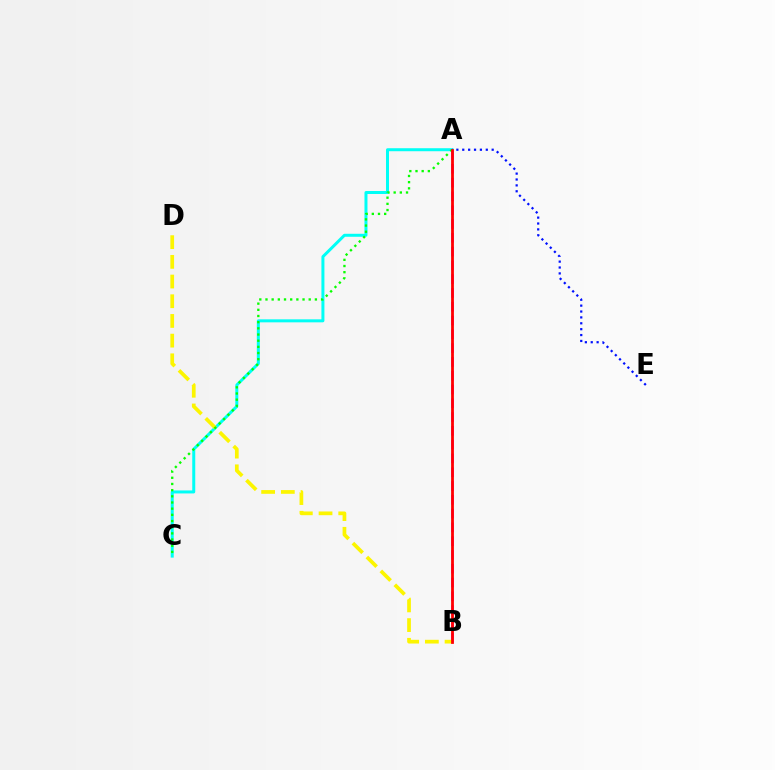{('A', 'B'): [{'color': '#ee00ff', 'line_style': 'dashed', 'thickness': 1.87}, {'color': '#ff0000', 'line_style': 'solid', 'thickness': 2.0}], ('A', 'C'): [{'color': '#00fff6', 'line_style': 'solid', 'thickness': 2.16}, {'color': '#08ff00', 'line_style': 'dotted', 'thickness': 1.68}], ('B', 'D'): [{'color': '#fcf500', 'line_style': 'dashed', 'thickness': 2.68}], ('A', 'E'): [{'color': '#0010ff', 'line_style': 'dotted', 'thickness': 1.6}]}